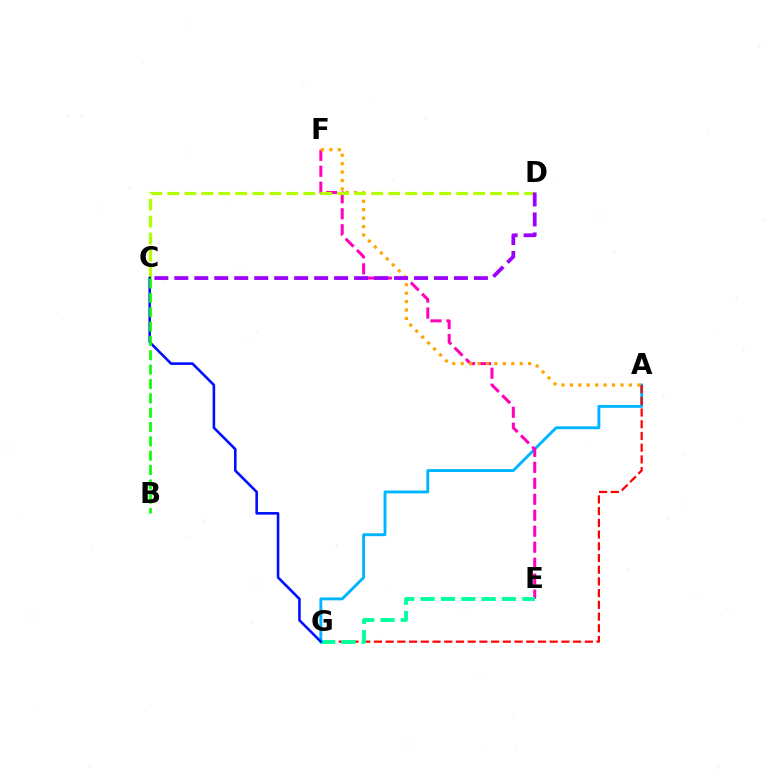{('A', 'G'): [{'color': '#00b5ff', 'line_style': 'solid', 'thickness': 2.07}, {'color': '#ff0000', 'line_style': 'dashed', 'thickness': 1.59}], ('E', 'F'): [{'color': '#ff00bd', 'line_style': 'dashed', 'thickness': 2.17}], ('A', 'F'): [{'color': '#ffa500', 'line_style': 'dotted', 'thickness': 2.29}], ('C', 'D'): [{'color': '#b3ff00', 'line_style': 'dashed', 'thickness': 2.31}, {'color': '#9b00ff', 'line_style': 'dashed', 'thickness': 2.71}], ('E', 'G'): [{'color': '#00ff9d', 'line_style': 'dashed', 'thickness': 2.77}], ('C', 'G'): [{'color': '#0010ff', 'line_style': 'solid', 'thickness': 1.86}], ('B', 'C'): [{'color': '#08ff00', 'line_style': 'dashed', 'thickness': 1.95}]}